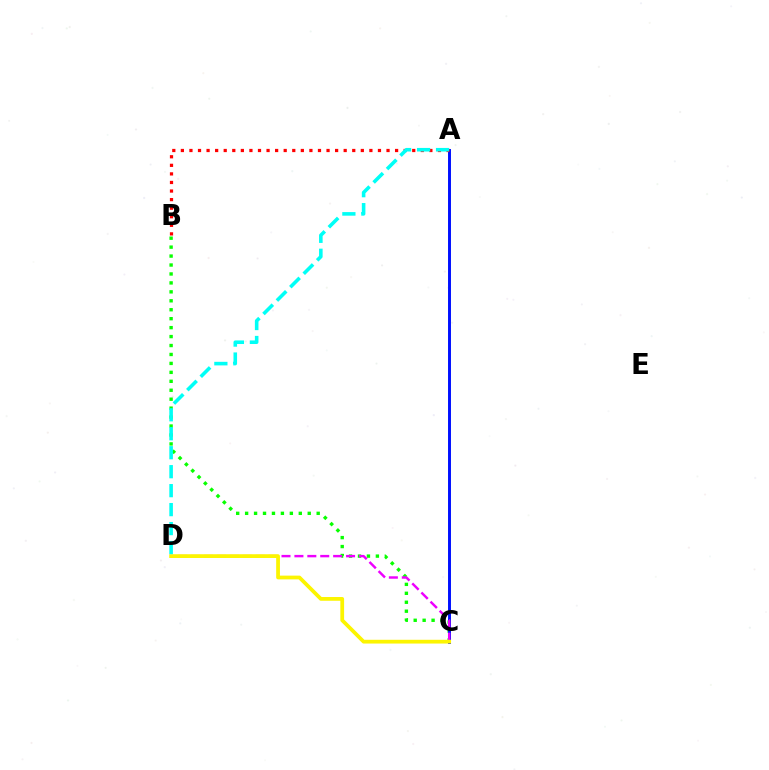{('B', 'C'): [{'color': '#08ff00', 'line_style': 'dotted', 'thickness': 2.43}], ('A', 'C'): [{'color': '#0010ff', 'line_style': 'solid', 'thickness': 2.12}], ('C', 'D'): [{'color': '#ee00ff', 'line_style': 'dashed', 'thickness': 1.75}, {'color': '#fcf500', 'line_style': 'solid', 'thickness': 2.71}], ('A', 'B'): [{'color': '#ff0000', 'line_style': 'dotted', 'thickness': 2.33}], ('A', 'D'): [{'color': '#00fff6', 'line_style': 'dashed', 'thickness': 2.58}]}